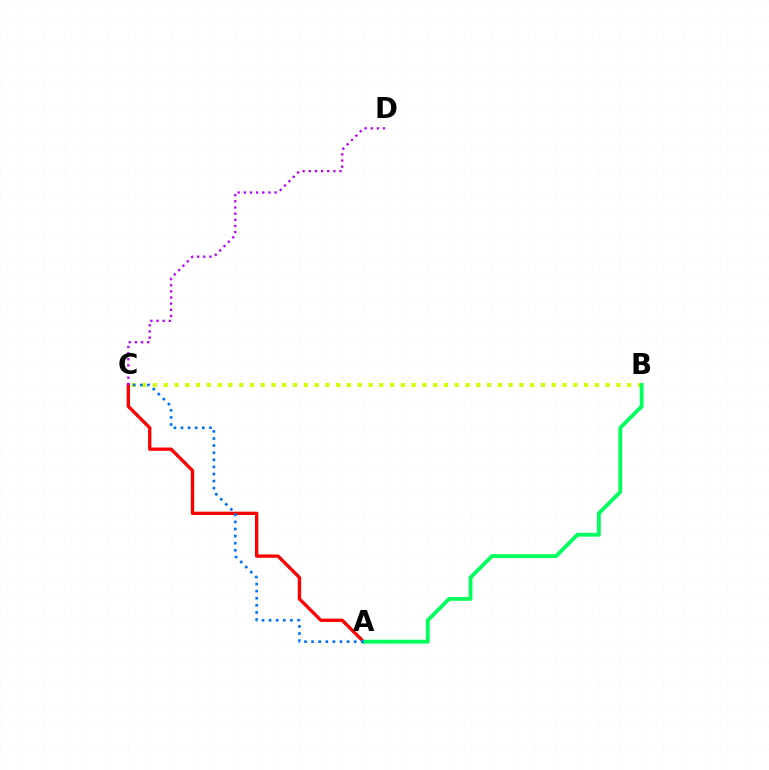{('A', 'C'): [{'color': '#ff0000', 'line_style': 'solid', 'thickness': 2.39}, {'color': '#0074ff', 'line_style': 'dotted', 'thickness': 1.93}], ('B', 'C'): [{'color': '#d1ff00', 'line_style': 'dotted', 'thickness': 2.93}], ('C', 'D'): [{'color': '#b900ff', 'line_style': 'dotted', 'thickness': 1.67}], ('A', 'B'): [{'color': '#00ff5c', 'line_style': 'solid', 'thickness': 2.76}]}